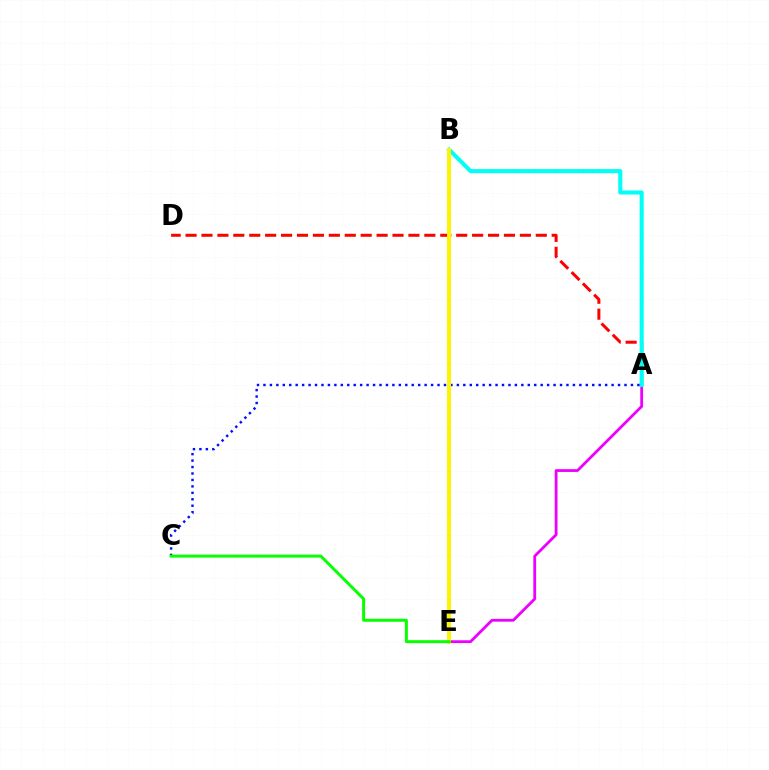{('A', 'D'): [{'color': '#ff0000', 'line_style': 'dashed', 'thickness': 2.16}], ('A', 'E'): [{'color': '#ee00ff', 'line_style': 'solid', 'thickness': 2.01}], ('A', 'B'): [{'color': '#00fff6', 'line_style': 'solid', 'thickness': 2.93}], ('A', 'C'): [{'color': '#0010ff', 'line_style': 'dotted', 'thickness': 1.75}], ('B', 'E'): [{'color': '#fcf500', 'line_style': 'solid', 'thickness': 2.83}], ('C', 'E'): [{'color': '#08ff00', 'line_style': 'solid', 'thickness': 2.14}]}